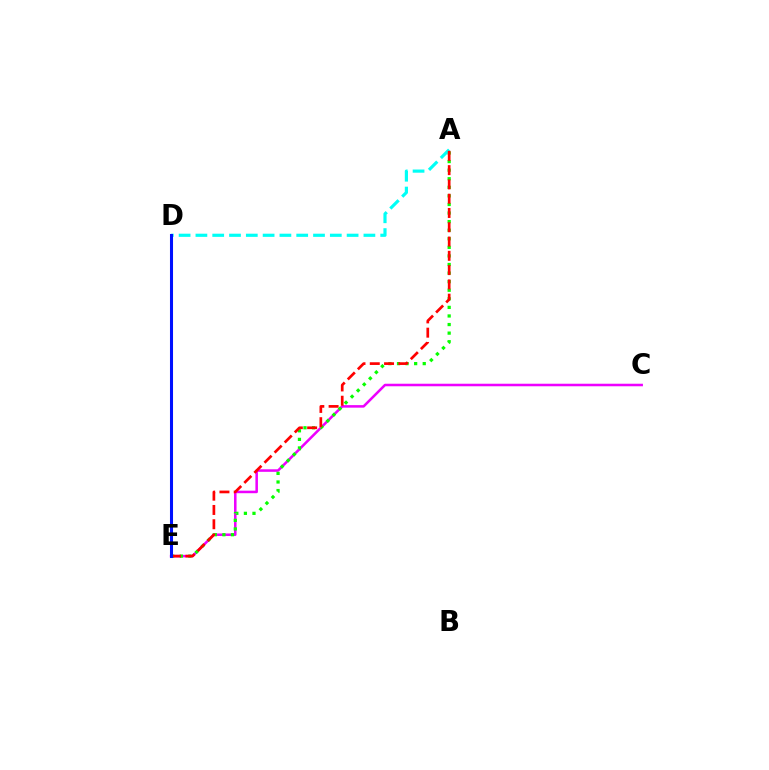{('C', 'E'): [{'color': '#ee00ff', 'line_style': 'solid', 'thickness': 1.83}], ('A', 'E'): [{'color': '#08ff00', 'line_style': 'dotted', 'thickness': 2.33}, {'color': '#ff0000', 'line_style': 'dashed', 'thickness': 1.94}], ('A', 'D'): [{'color': '#00fff6', 'line_style': 'dashed', 'thickness': 2.28}], ('D', 'E'): [{'color': '#fcf500', 'line_style': 'dotted', 'thickness': 1.96}, {'color': '#0010ff', 'line_style': 'solid', 'thickness': 2.2}]}